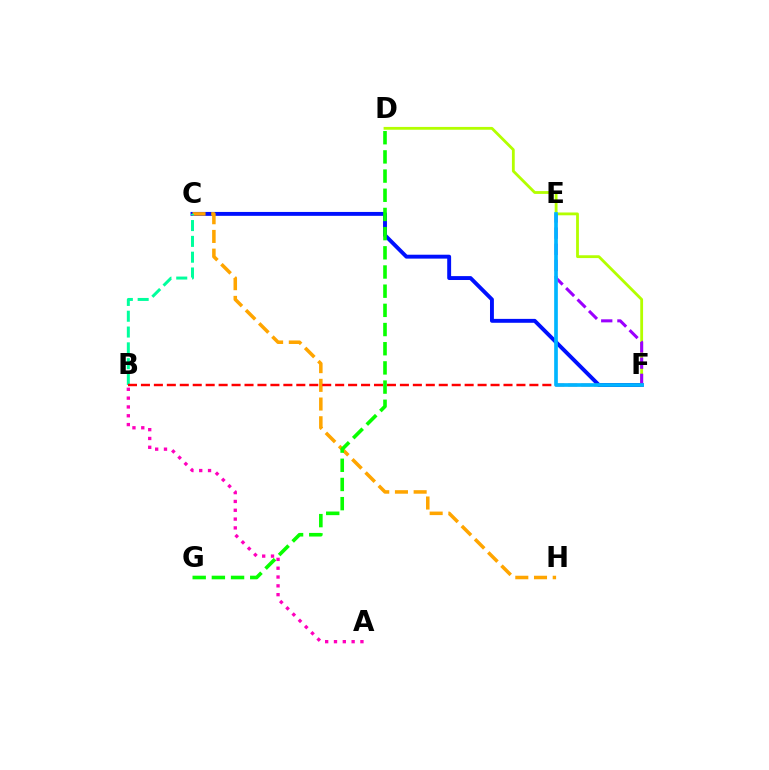{('C', 'F'): [{'color': '#0010ff', 'line_style': 'solid', 'thickness': 2.81}], ('D', 'F'): [{'color': '#b3ff00', 'line_style': 'solid', 'thickness': 2.03}], ('C', 'H'): [{'color': '#ffa500', 'line_style': 'dashed', 'thickness': 2.54}], ('E', 'F'): [{'color': '#9b00ff', 'line_style': 'dashed', 'thickness': 2.2}, {'color': '#00b5ff', 'line_style': 'solid', 'thickness': 2.64}], ('A', 'B'): [{'color': '#ff00bd', 'line_style': 'dotted', 'thickness': 2.4}], ('B', 'C'): [{'color': '#00ff9d', 'line_style': 'dashed', 'thickness': 2.15}], ('B', 'F'): [{'color': '#ff0000', 'line_style': 'dashed', 'thickness': 1.76}], ('D', 'G'): [{'color': '#08ff00', 'line_style': 'dashed', 'thickness': 2.61}]}